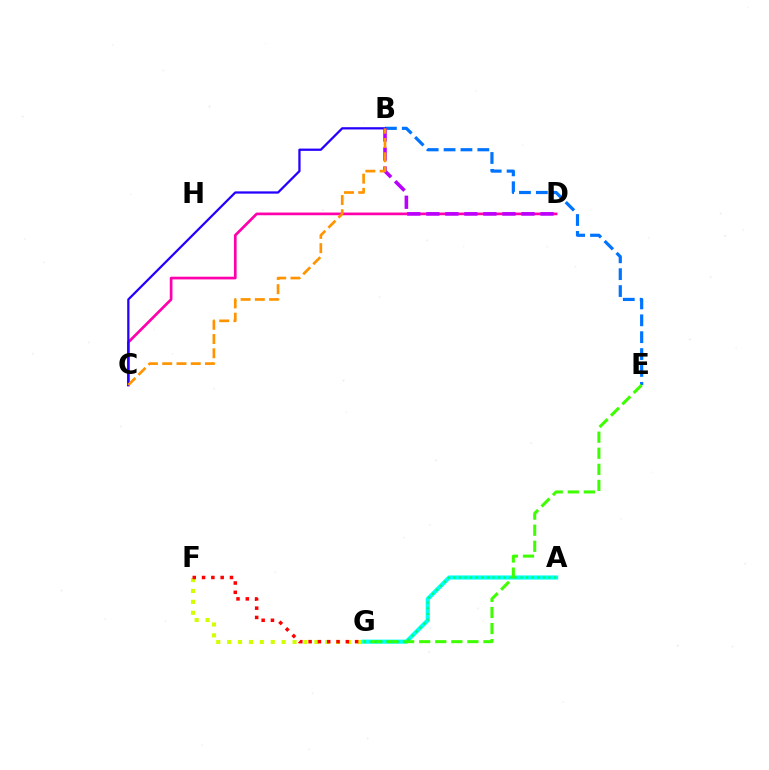{('C', 'D'): [{'color': '#ff00ac', 'line_style': 'solid', 'thickness': 1.94}], ('F', 'G'): [{'color': '#d1ff00', 'line_style': 'dotted', 'thickness': 2.96}, {'color': '#ff0000', 'line_style': 'dotted', 'thickness': 2.53}], ('B', 'E'): [{'color': '#0074ff', 'line_style': 'dashed', 'thickness': 2.29}], ('A', 'G'): [{'color': '#00fff6', 'line_style': 'solid', 'thickness': 2.96}, {'color': '#00ff5c', 'line_style': 'dotted', 'thickness': 1.52}], ('E', 'G'): [{'color': '#3dff00', 'line_style': 'dashed', 'thickness': 2.18}], ('B', 'D'): [{'color': '#b900ff', 'line_style': 'dashed', 'thickness': 2.59}], ('B', 'C'): [{'color': '#2500ff', 'line_style': 'solid', 'thickness': 1.63}, {'color': '#ff9400', 'line_style': 'dashed', 'thickness': 1.94}]}